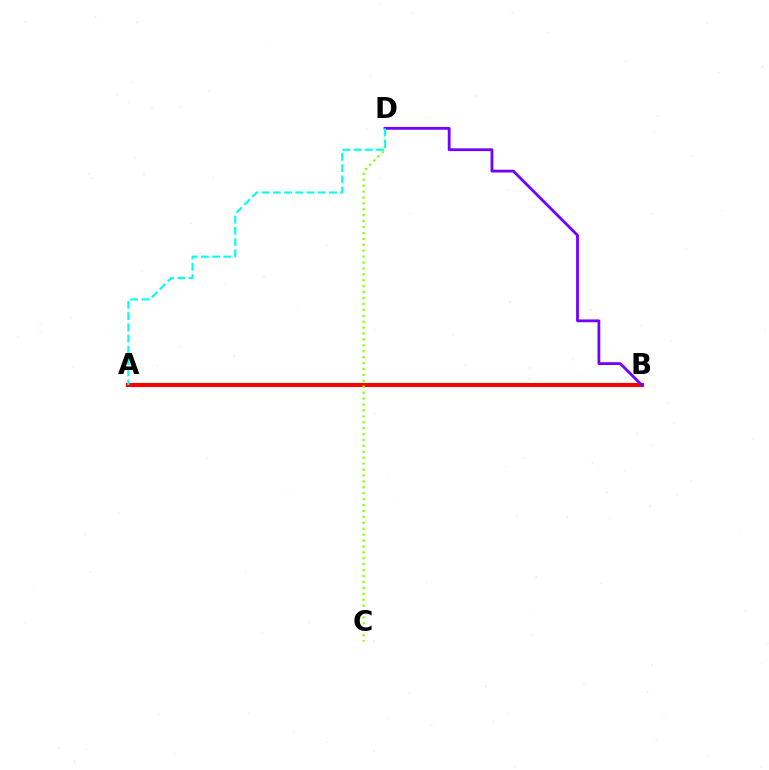{('A', 'B'): [{'color': '#ff0000', 'line_style': 'solid', 'thickness': 2.95}], ('C', 'D'): [{'color': '#84ff00', 'line_style': 'dotted', 'thickness': 1.61}], ('B', 'D'): [{'color': '#7200ff', 'line_style': 'solid', 'thickness': 2.02}], ('A', 'D'): [{'color': '#00fff6', 'line_style': 'dashed', 'thickness': 1.53}]}